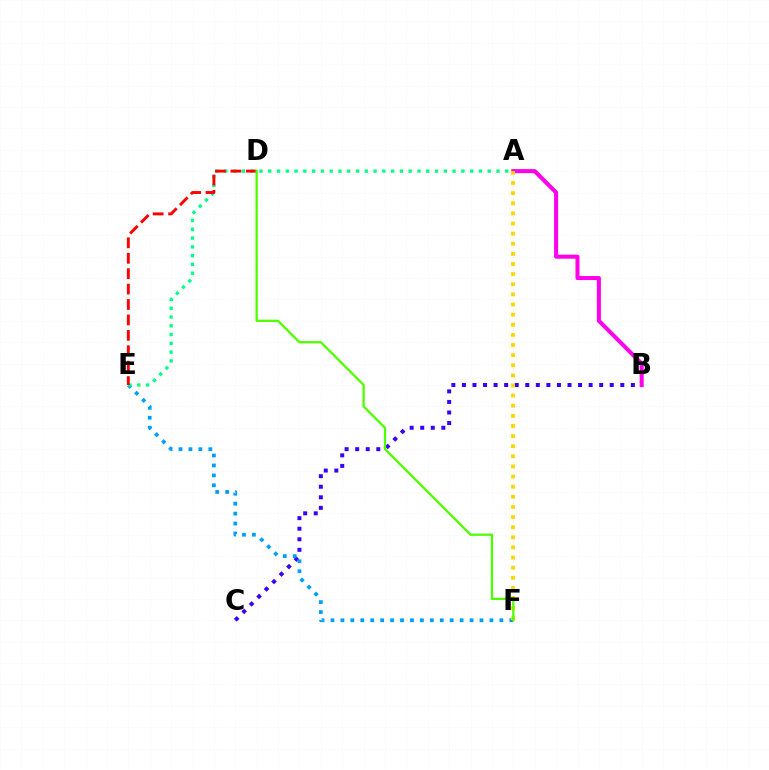{('B', 'C'): [{'color': '#3700ff', 'line_style': 'dotted', 'thickness': 2.87}], ('E', 'F'): [{'color': '#009eff', 'line_style': 'dotted', 'thickness': 2.7}], ('A', 'E'): [{'color': '#00ff86', 'line_style': 'dotted', 'thickness': 2.39}], ('D', 'E'): [{'color': '#ff0000', 'line_style': 'dashed', 'thickness': 2.09}], ('A', 'B'): [{'color': '#ff00ed', 'line_style': 'solid', 'thickness': 2.91}], ('A', 'F'): [{'color': '#ffd500', 'line_style': 'dotted', 'thickness': 2.75}], ('D', 'F'): [{'color': '#4fff00', 'line_style': 'solid', 'thickness': 1.65}]}